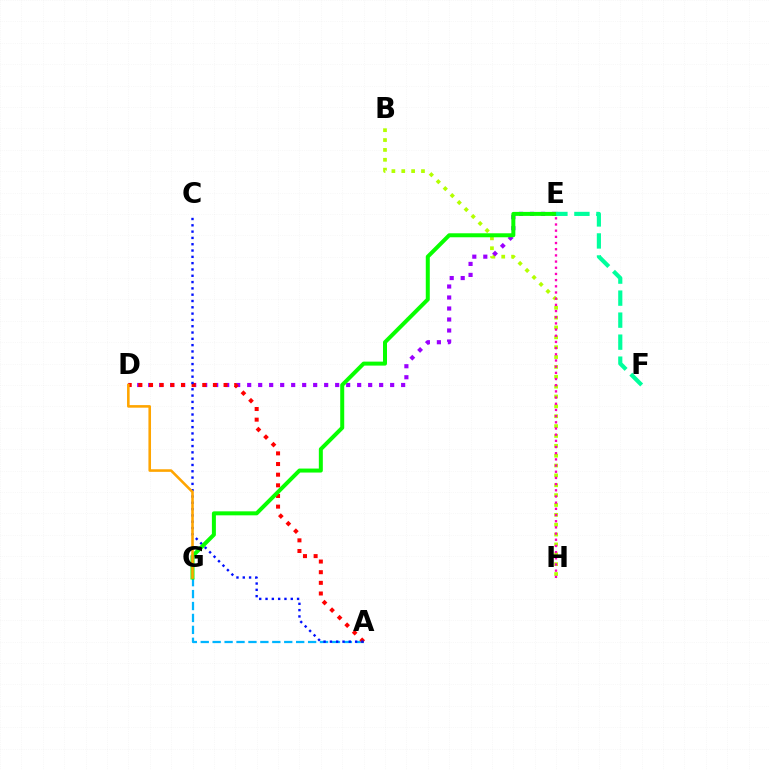{('B', 'H'): [{'color': '#b3ff00', 'line_style': 'dotted', 'thickness': 2.68}], ('D', 'E'): [{'color': '#9b00ff', 'line_style': 'dotted', 'thickness': 2.99}], ('A', 'G'): [{'color': '#00b5ff', 'line_style': 'dashed', 'thickness': 1.62}], ('A', 'D'): [{'color': '#ff0000', 'line_style': 'dotted', 'thickness': 2.89}], ('A', 'C'): [{'color': '#0010ff', 'line_style': 'dotted', 'thickness': 1.71}], ('E', 'G'): [{'color': '#08ff00', 'line_style': 'solid', 'thickness': 2.87}], ('E', 'F'): [{'color': '#00ff9d', 'line_style': 'dashed', 'thickness': 2.99}], ('D', 'G'): [{'color': '#ffa500', 'line_style': 'solid', 'thickness': 1.86}], ('E', 'H'): [{'color': '#ff00bd', 'line_style': 'dotted', 'thickness': 1.68}]}